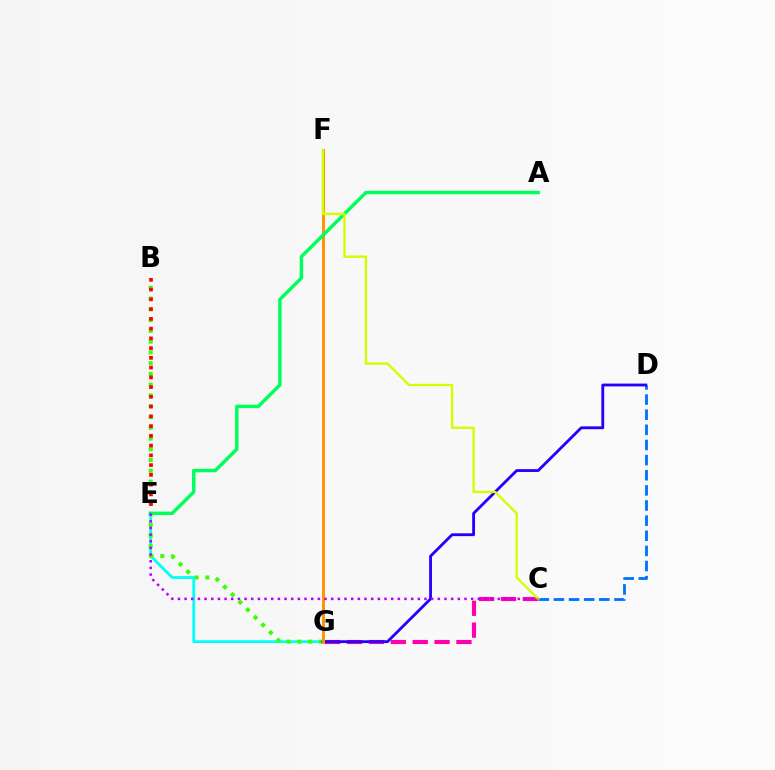{('C', 'G'): [{'color': '#ff00ac', 'line_style': 'dashed', 'thickness': 2.97}], ('E', 'G'): [{'color': '#00fff6', 'line_style': 'solid', 'thickness': 2.01}], ('C', 'D'): [{'color': '#0074ff', 'line_style': 'dashed', 'thickness': 2.06}], ('B', 'G'): [{'color': '#3dff00', 'line_style': 'dotted', 'thickness': 2.93}], ('B', 'E'): [{'color': '#ff0000', 'line_style': 'dotted', 'thickness': 2.65}], ('D', 'G'): [{'color': '#2500ff', 'line_style': 'solid', 'thickness': 2.03}], ('F', 'G'): [{'color': '#ff9400', 'line_style': 'solid', 'thickness': 2.12}], ('A', 'E'): [{'color': '#00ff5c', 'line_style': 'solid', 'thickness': 2.48}], ('C', 'F'): [{'color': '#d1ff00', 'line_style': 'solid', 'thickness': 1.69}], ('C', 'E'): [{'color': '#b900ff', 'line_style': 'dotted', 'thickness': 1.81}]}